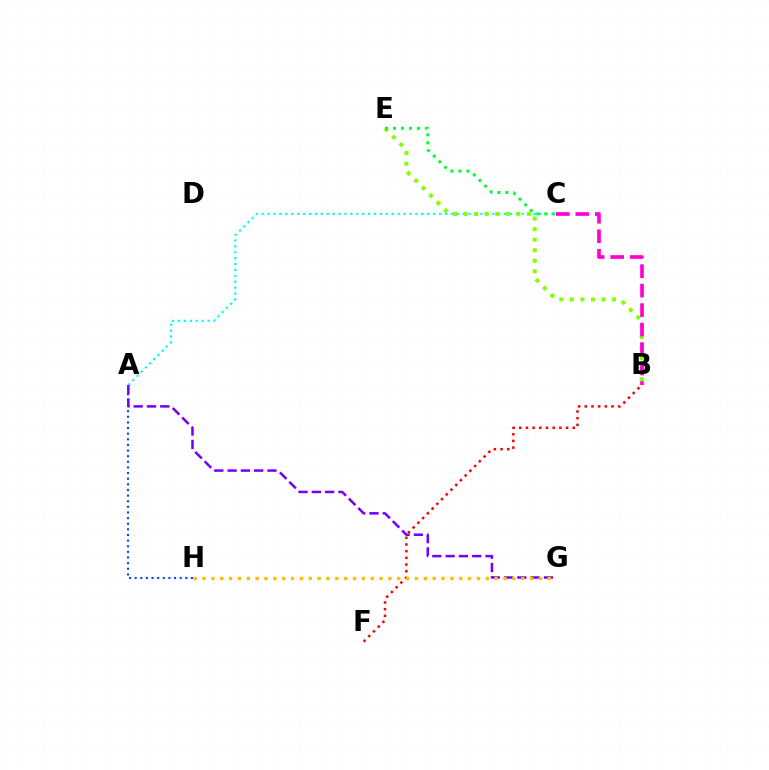{('A', 'C'): [{'color': '#00fff6', 'line_style': 'dotted', 'thickness': 1.61}], ('A', 'H'): [{'color': '#004bff', 'line_style': 'dotted', 'thickness': 1.53}], ('B', 'F'): [{'color': '#ff0000', 'line_style': 'dotted', 'thickness': 1.82}], ('A', 'G'): [{'color': '#7200ff', 'line_style': 'dashed', 'thickness': 1.81}], ('G', 'H'): [{'color': '#ffbd00', 'line_style': 'dotted', 'thickness': 2.41}], ('B', 'E'): [{'color': '#84ff00', 'line_style': 'dotted', 'thickness': 2.87}], ('B', 'C'): [{'color': '#ff00cf', 'line_style': 'dashed', 'thickness': 2.65}], ('C', 'E'): [{'color': '#00ff39', 'line_style': 'dotted', 'thickness': 2.17}]}